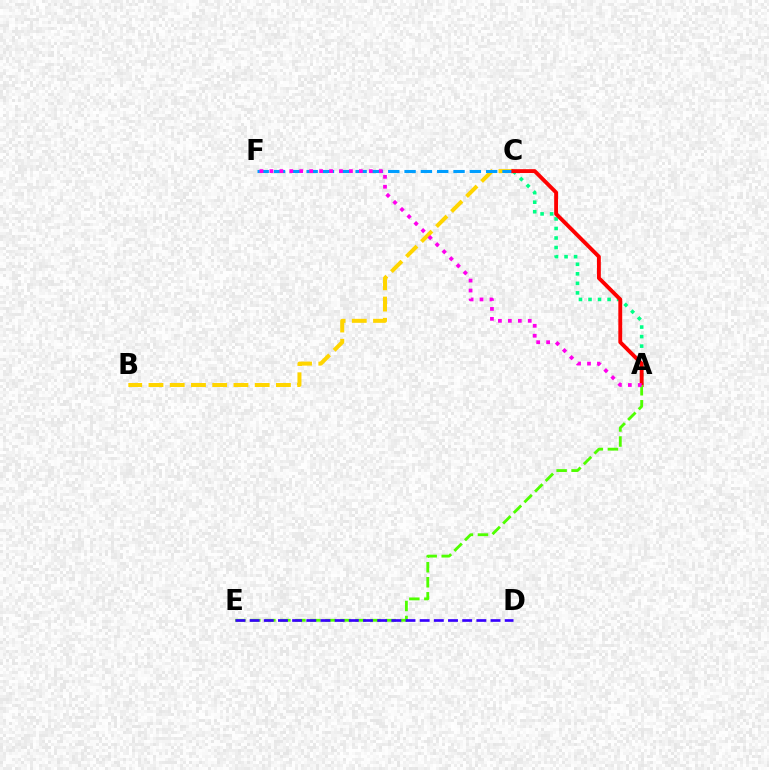{('A', 'C'): [{'color': '#00ff86', 'line_style': 'dotted', 'thickness': 2.59}, {'color': '#ff0000', 'line_style': 'solid', 'thickness': 2.79}], ('B', 'C'): [{'color': '#ffd500', 'line_style': 'dashed', 'thickness': 2.89}], ('C', 'F'): [{'color': '#009eff', 'line_style': 'dashed', 'thickness': 2.22}], ('A', 'E'): [{'color': '#4fff00', 'line_style': 'dashed', 'thickness': 2.04}], ('D', 'E'): [{'color': '#3700ff', 'line_style': 'dashed', 'thickness': 1.93}], ('A', 'F'): [{'color': '#ff00ed', 'line_style': 'dotted', 'thickness': 2.7}]}